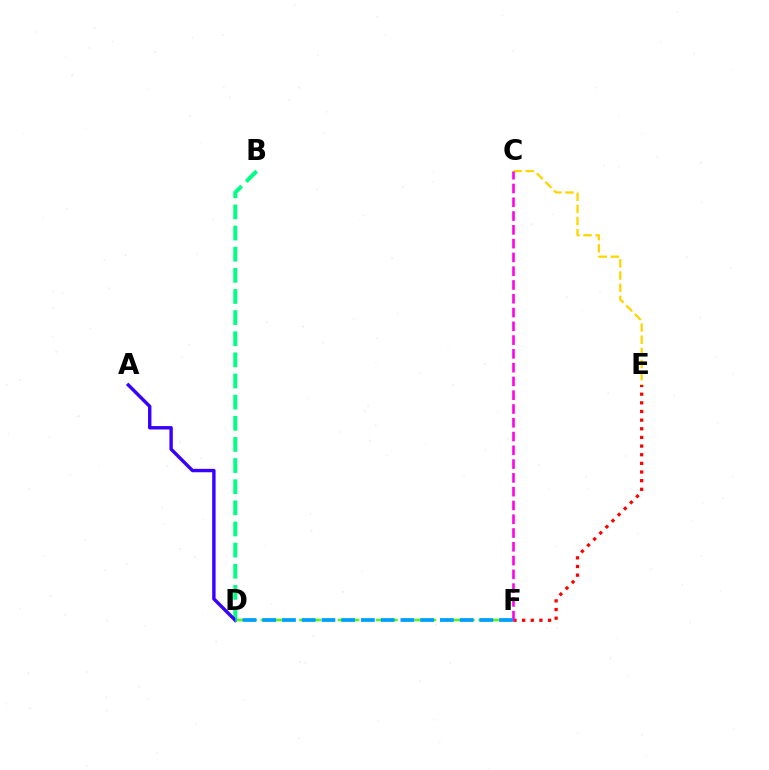{('B', 'D'): [{'color': '#00ff86', 'line_style': 'dashed', 'thickness': 2.87}], ('C', 'E'): [{'color': '#ffd500', 'line_style': 'dashed', 'thickness': 1.65}], ('A', 'D'): [{'color': '#3700ff', 'line_style': 'solid', 'thickness': 2.45}], ('D', 'F'): [{'color': '#4fff00', 'line_style': 'dashed', 'thickness': 1.74}, {'color': '#009eff', 'line_style': 'dashed', 'thickness': 2.68}], ('E', 'F'): [{'color': '#ff0000', 'line_style': 'dotted', 'thickness': 2.35}], ('C', 'F'): [{'color': '#ff00ed', 'line_style': 'dashed', 'thickness': 1.87}]}